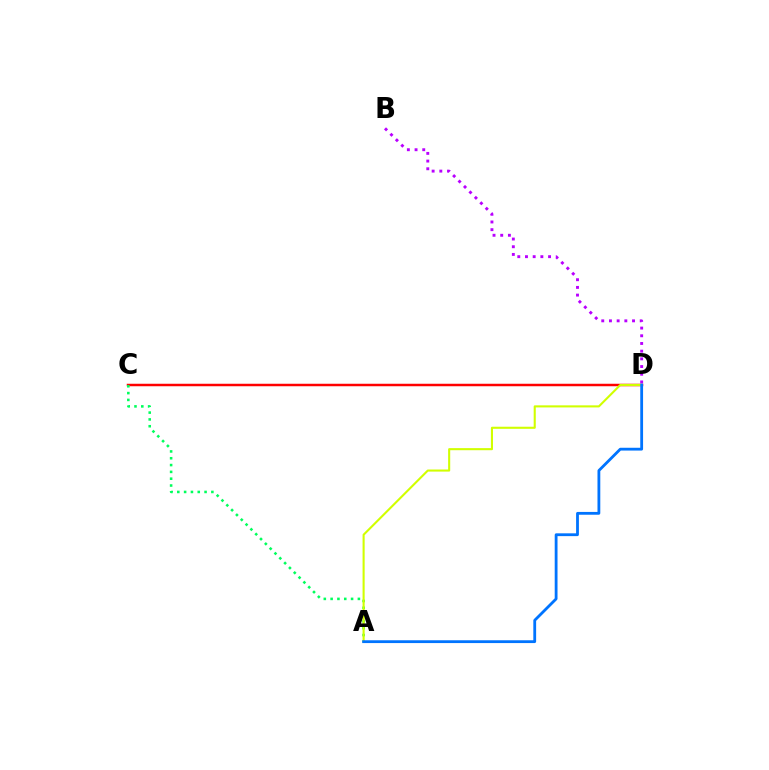{('B', 'D'): [{'color': '#b900ff', 'line_style': 'dotted', 'thickness': 2.09}], ('C', 'D'): [{'color': '#ff0000', 'line_style': 'solid', 'thickness': 1.79}], ('A', 'C'): [{'color': '#00ff5c', 'line_style': 'dotted', 'thickness': 1.85}], ('A', 'D'): [{'color': '#d1ff00', 'line_style': 'solid', 'thickness': 1.51}, {'color': '#0074ff', 'line_style': 'solid', 'thickness': 2.02}]}